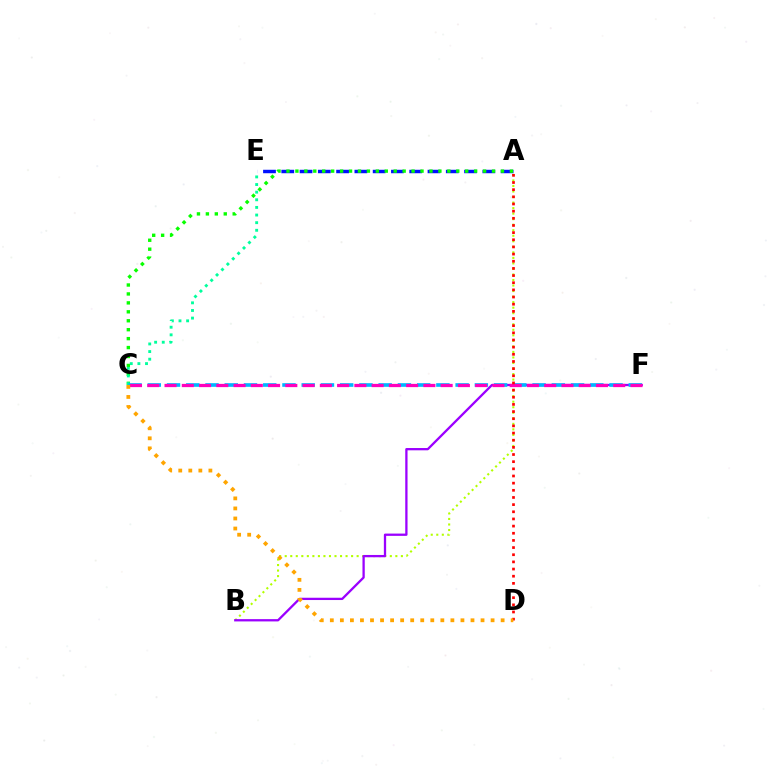{('A', 'B'): [{'color': '#b3ff00', 'line_style': 'dotted', 'thickness': 1.5}], ('A', 'E'): [{'color': '#0010ff', 'line_style': 'dashed', 'thickness': 2.48}], ('A', 'C'): [{'color': '#08ff00', 'line_style': 'dotted', 'thickness': 2.43}], ('C', 'E'): [{'color': '#00ff9d', 'line_style': 'dotted', 'thickness': 2.07}], ('B', 'F'): [{'color': '#9b00ff', 'line_style': 'solid', 'thickness': 1.65}], ('C', 'F'): [{'color': '#00b5ff', 'line_style': 'dashed', 'thickness': 2.61}, {'color': '#ff00bd', 'line_style': 'dashed', 'thickness': 2.34}], ('A', 'D'): [{'color': '#ff0000', 'line_style': 'dotted', 'thickness': 1.94}], ('C', 'D'): [{'color': '#ffa500', 'line_style': 'dotted', 'thickness': 2.73}]}